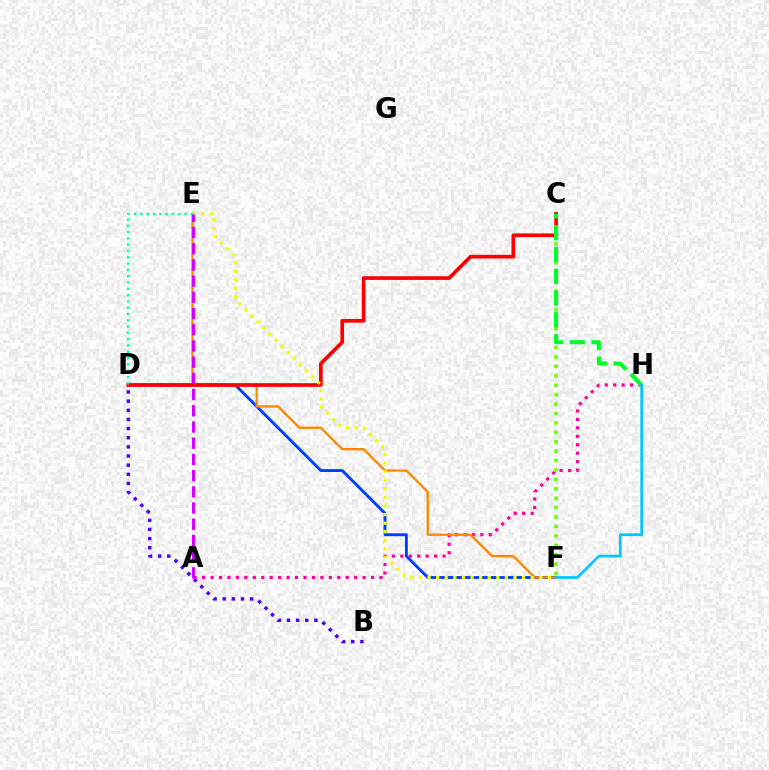{('D', 'F'): [{'color': '#003fff', 'line_style': 'solid', 'thickness': 2.08}], ('A', 'H'): [{'color': '#ff00a0', 'line_style': 'dotted', 'thickness': 2.3}], ('C', 'F'): [{'color': '#66ff00', 'line_style': 'dotted', 'thickness': 2.56}], ('E', 'F'): [{'color': '#ff8800', 'line_style': 'solid', 'thickness': 1.67}, {'color': '#eeff00', 'line_style': 'dotted', 'thickness': 2.33}], ('C', 'D'): [{'color': '#ff0000', 'line_style': 'solid', 'thickness': 2.65}], ('C', 'H'): [{'color': '#00ff27', 'line_style': 'dashed', 'thickness': 2.96}], ('B', 'D'): [{'color': '#4f00ff', 'line_style': 'dotted', 'thickness': 2.48}], ('D', 'E'): [{'color': '#00ffaf', 'line_style': 'dotted', 'thickness': 1.71}], ('A', 'E'): [{'color': '#d600ff', 'line_style': 'dashed', 'thickness': 2.2}], ('F', 'H'): [{'color': '#00c7ff', 'line_style': 'solid', 'thickness': 1.95}]}